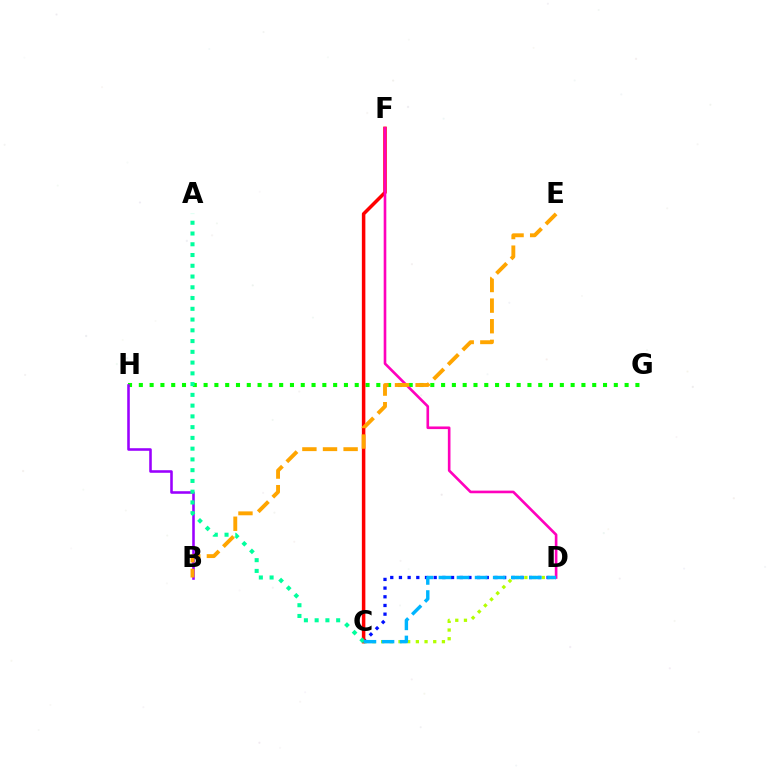{('C', 'D'): [{'color': '#0010ff', 'line_style': 'dotted', 'thickness': 2.36}, {'color': '#b3ff00', 'line_style': 'dotted', 'thickness': 2.36}, {'color': '#00b5ff', 'line_style': 'dashed', 'thickness': 2.46}], ('G', 'H'): [{'color': '#08ff00', 'line_style': 'dotted', 'thickness': 2.93}], ('C', 'F'): [{'color': '#ff0000', 'line_style': 'solid', 'thickness': 2.53}], ('D', 'F'): [{'color': '#ff00bd', 'line_style': 'solid', 'thickness': 1.89}], ('B', 'H'): [{'color': '#9b00ff', 'line_style': 'solid', 'thickness': 1.85}], ('A', 'C'): [{'color': '#00ff9d', 'line_style': 'dotted', 'thickness': 2.92}], ('B', 'E'): [{'color': '#ffa500', 'line_style': 'dashed', 'thickness': 2.8}]}